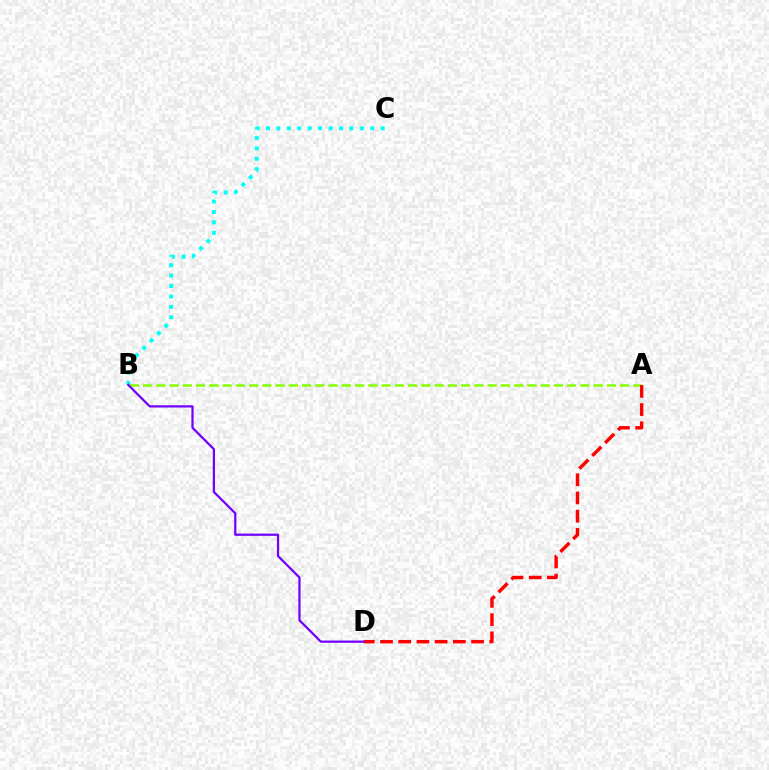{('B', 'C'): [{'color': '#00fff6', 'line_style': 'dotted', 'thickness': 2.83}], ('A', 'B'): [{'color': '#84ff00', 'line_style': 'dashed', 'thickness': 1.8}], ('A', 'D'): [{'color': '#ff0000', 'line_style': 'dashed', 'thickness': 2.47}], ('B', 'D'): [{'color': '#7200ff', 'line_style': 'solid', 'thickness': 1.61}]}